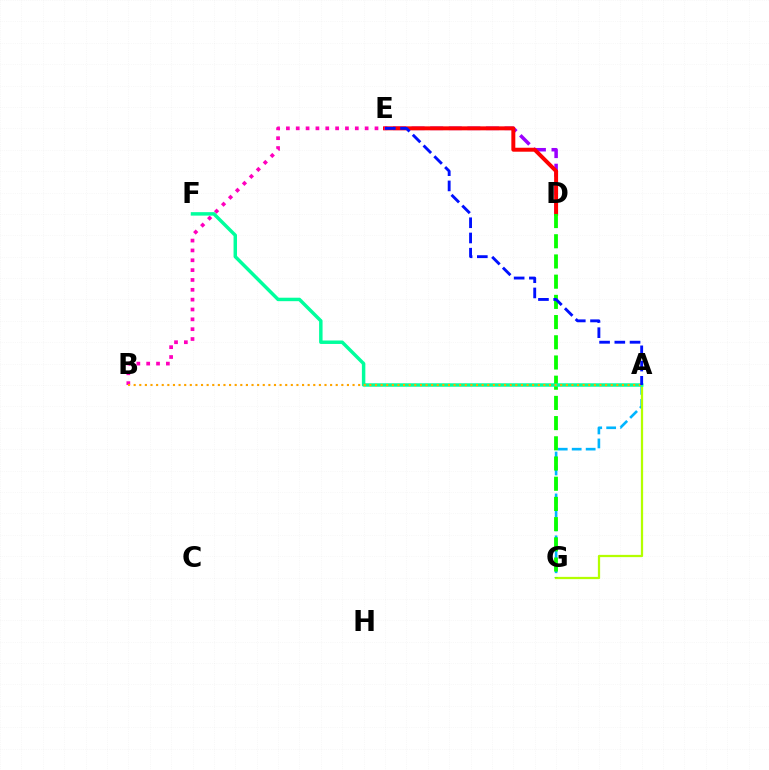{('D', 'E'): [{'color': '#9b00ff', 'line_style': 'dashed', 'thickness': 2.53}, {'color': '#ff0000', 'line_style': 'solid', 'thickness': 2.85}], ('A', 'G'): [{'color': '#00b5ff', 'line_style': 'dashed', 'thickness': 1.9}, {'color': '#b3ff00', 'line_style': 'solid', 'thickness': 1.62}], ('D', 'G'): [{'color': '#08ff00', 'line_style': 'dashed', 'thickness': 2.74}], ('B', 'E'): [{'color': '#ff00bd', 'line_style': 'dotted', 'thickness': 2.67}], ('A', 'F'): [{'color': '#00ff9d', 'line_style': 'solid', 'thickness': 2.49}], ('A', 'B'): [{'color': '#ffa500', 'line_style': 'dotted', 'thickness': 1.52}], ('A', 'E'): [{'color': '#0010ff', 'line_style': 'dashed', 'thickness': 2.07}]}